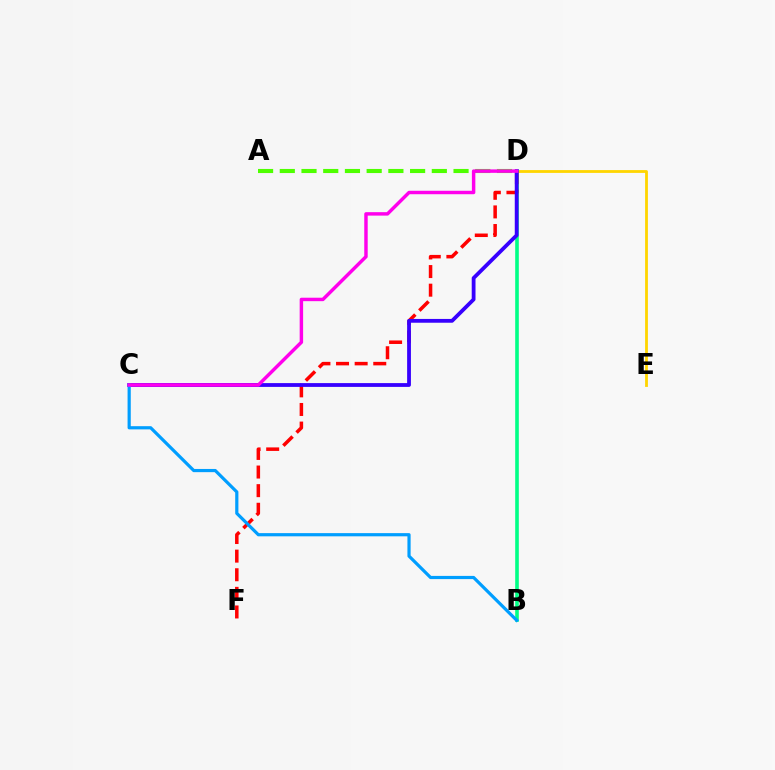{('A', 'D'): [{'color': '#4fff00', 'line_style': 'dashed', 'thickness': 2.95}], ('D', 'E'): [{'color': '#ffd500', 'line_style': 'solid', 'thickness': 2.03}], ('B', 'D'): [{'color': '#00ff86', 'line_style': 'solid', 'thickness': 2.61}], ('D', 'F'): [{'color': '#ff0000', 'line_style': 'dashed', 'thickness': 2.53}], ('C', 'D'): [{'color': '#3700ff', 'line_style': 'solid', 'thickness': 2.73}, {'color': '#ff00ed', 'line_style': 'solid', 'thickness': 2.48}], ('B', 'C'): [{'color': '#009eff', 'line_style': 'solid', 'thickness': 2.3}]}